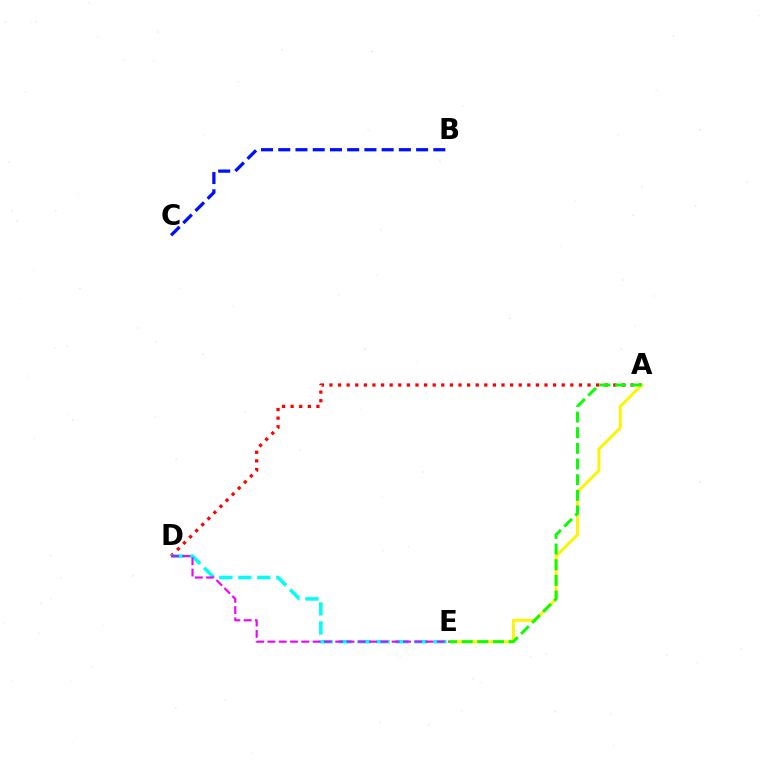{('A', 'D'): [{'color': '#ff0000', 'line_style': 'dotted', 'thickness': 2.34}], ('A', 'E'): [{'color': '#fcf500', 'line_style': 'solid', 'thickness': 2.12}, {'color': '#08ff00', 'line_style': 'dashed', 'thickness': 2.13}], ('B', 'C'): [{'color': '#0010ff', 'line_style': 'dashed', 'thickness': 2.34}], ('D', 'E'): [{'color': '#00fff6', 'line_style': 'dashed', 'thickness': 2.58}, {'color': '#ee00ff', 'line_style': 'dashed', 'thickness': 1.53}]}